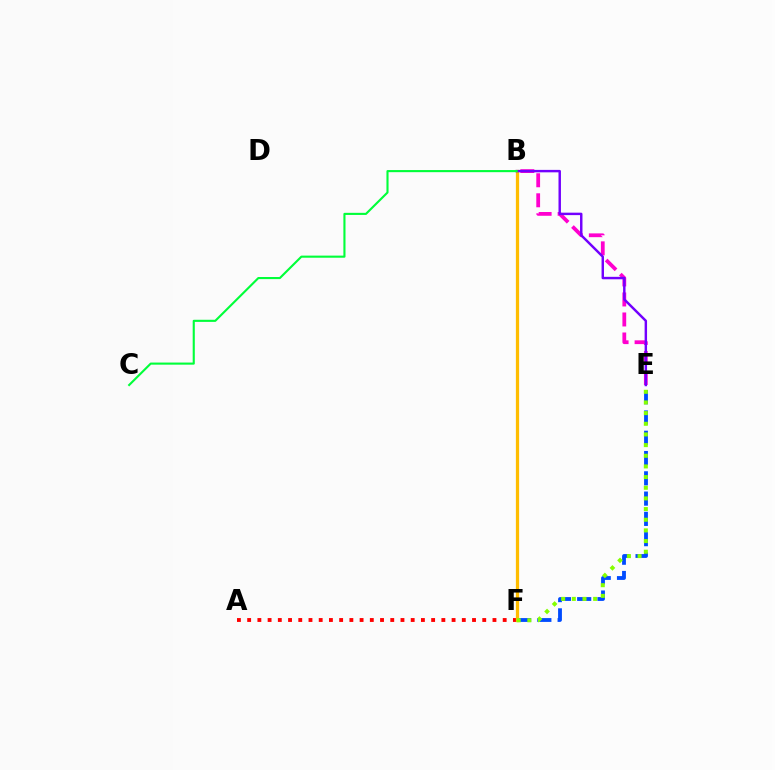{('E', 'F'): [{'color': '#004bff', 'line_style': 'dashed', 'thickness': 2.75}, {'color': '#84ff00', 'line_style': 'dotted', 'thickness': 2.9}], ('B', 'E'): [{'color': '#ff00cf', 'line_style': 'dashed', 'thickness': 2.72}, {'color': '#7200ff', 'line_style': 'solid', 'thickness': 1.76}], ('B', 'F'): [{'color': '#00fff6', 'line_style': 'dotted', 'thickness': 1.84}, {'color': '#ffbd00', 'line_style': 'solid', 'thickness': 2.34}], ('A', 'F'): [{'color': '#ff0000', 'line_style': 'dotted', 'thickness': 2.78}], ('B', 'C'): [{'color': '#00ff39', 'line_style': 'solid', 'thickness': 1.52}]}